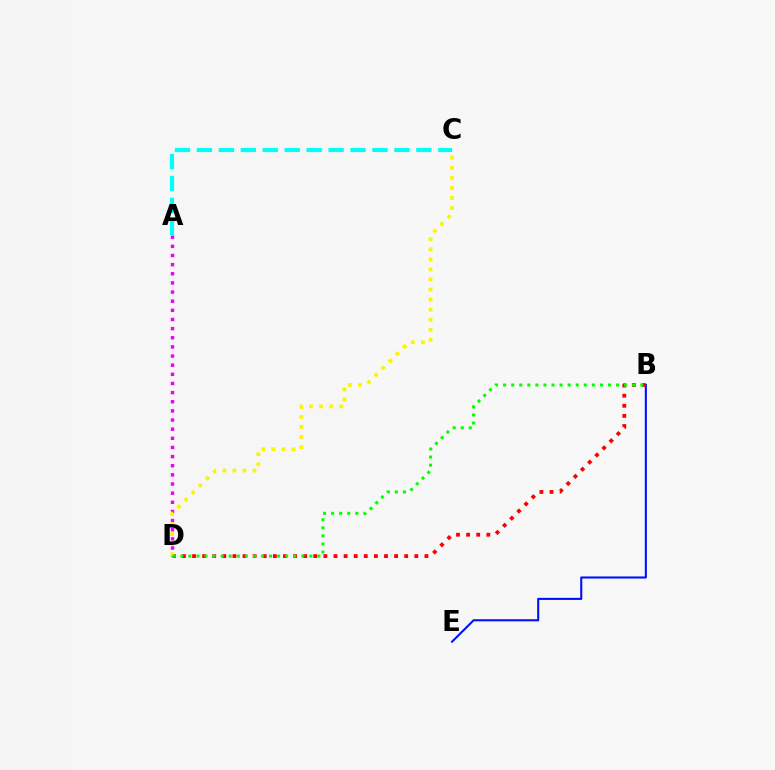{('A', 'C'): [{'color': '#00fff6', 'line_style': 'dashed', 'thickness': 2.98}], ('A', 'D'): [{'color': '#ee00ff', 'line_style': 'dotted', 'thickness': 2.48}], ('B', 'E'): [{'color': '#0010ff', 'line_style': 'solid', 'thickness': 1.5}], ('B', 'D'): [{'color': '#ff0000', 'line_style': 'dotted', 'thickness': 2.75}, {'color': '#08ff00', 'line_style': 'dotted', 'thickness': 2.19}], ('C', 'D'): [{'color': '#fcf500', 'line_style': 'dotted', 'thickness': 2.73}]}